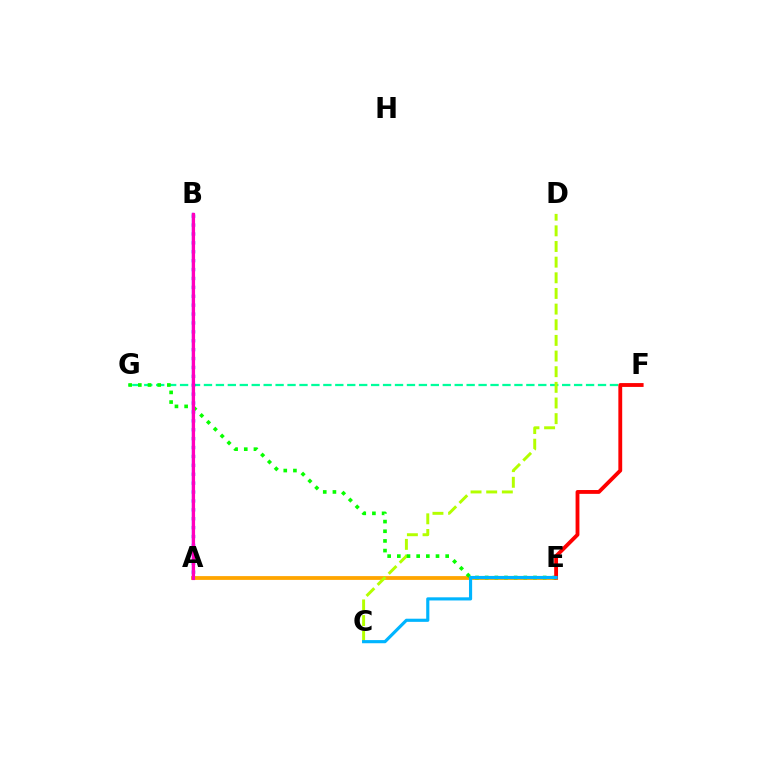{('F', 'G'): [{'color': '#00ff9d', 'line_style': 'dashed', 'thickness': 1.62}], ('A', 'E'): [{'color': '#ffa500', 'line_style': 'solid', 'thickness': 2.73}], ('A', 'B'): [{'color': '#0010ff', 'line_style': 'dotted', 'thickness': 2.42}, {'color': '#9b00ff', 'line_style': 'solid', 'thickness': 1.74}, {'color': '#ff00bd', 'line_style': 'solid', 'thickness': 2.27}], ('C', 'D'): [{'color': '#b3ff00', 'line_style': 'dashed', 'thickness': 2.13}], ('E', 'G'): [{'color': '#08ff00', 'line_style': 'dotted', 'thickness': 2.63}], ('E', 'F'): [{'color': '#ff0000', 'line_style': 'solid', 'thickness': 2.76}], ('C', 'E'): [{'color': '#00b5ff', 'line_style': 'solid', 'thickness': 2.26}]}